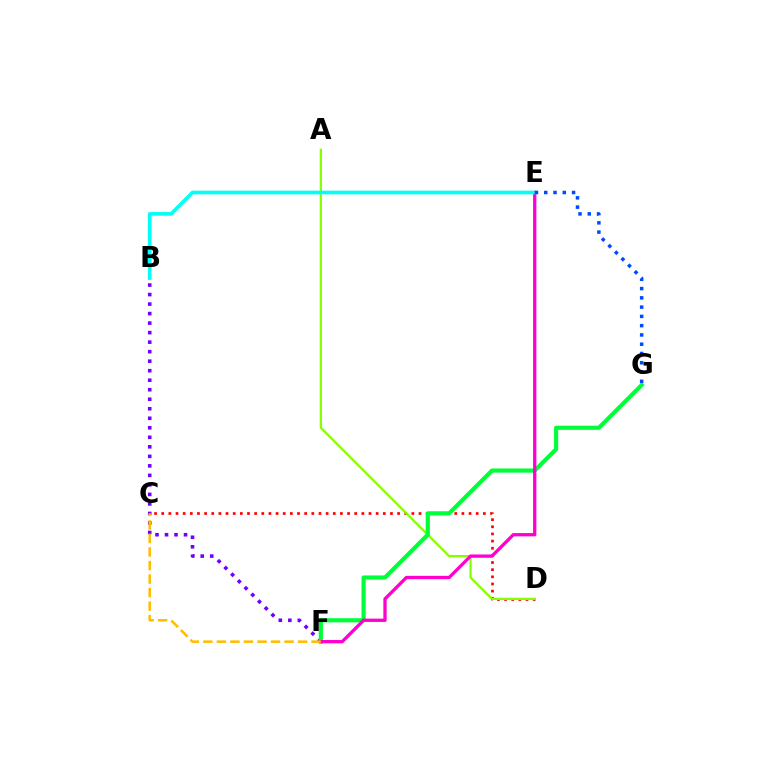{('B', 'F'): [{'color': '#7200ff', 'line_style': 'dotted', 'thickness': 2.59}], ('C', 'D'): [{'color': '#ff0000', 'line_style': 'dotted', 'thickness': 1.94}], ('A', 'D'): [{'color': '#84ff00', 'line_style': 'solid', 'thickness': 1.6}], ('F', 'G'): [{'color': '#00ff39', 'line_style': 'solid', 'thickness': 3.0}], ('E', 'F'): [{'color': '#ff00cf', 'line_style': 'solid', 'thickness': 2.38}], ('C', 'F'): [{'color': '#ffbd00', 'line_style': 'dashed', 'thickness': 1.84}], ('B', 'E'): [{'color': '#00fff6', 'line_style': 'solid', 'thickness': 2.62}], ('E', 'G'): [{'color': '#004bff', 'line_style': 'dotted', 'thickness': 2.52}]}